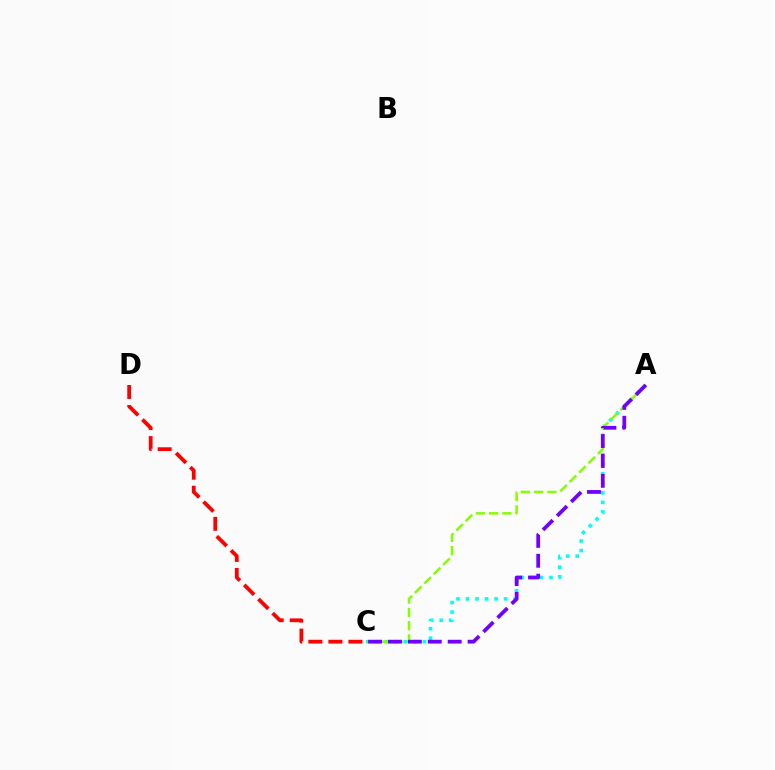{('A', 'C'): [{'color': '#00fff6', 'line_style': 'dotted', 'thickness': 2.59}, {'color': '#84ff00', 'line_style': 'dashed', 'thickness': 1.8}, {'color': '#7200ff', 'line_style': 'dashed', 'thickness': 2.7}], ('C', 'D'): [{'color': '#ff0000', 'line_style': 'dashed', 'thickness': 2.72}]}